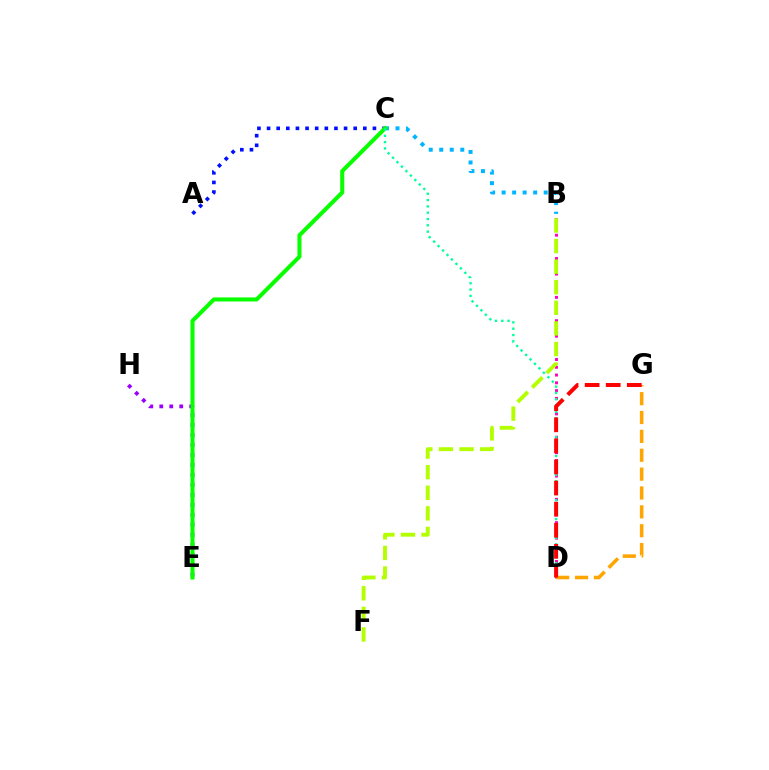{('B', 'D'): [{'color': '#ff00bd', 'line_style': 'dotted', 'thickness': 2.11}], ('E', 'H'): [{'color': '#9b00ff', 'line_style': 'dotted', 'thickness': 2.71}], ('A', 'C'): [{'color': '#0010ff', 'line_style': 'dotted', 'thickness': 2.62}], ('D', 'G'): [{'color': '#ffa500', 'line_style': 'dashed', 'thickness': 2.56}, {'color': '#ff0000', 'line_style': 'dashed', 'thickness': 2.87}], ('B', 'F'): [{'color': '#b3ff00', 'line_style': 'dashed', 'thickness': 2.8}], ('B', 'C'): [{'color': '#00b5ff', 'line_style': 'dotted', 'thickness': 2.86}], ('C', 'E'): [{'color': '#08ff00', 'line_style': 'solid', 'thickness': 2.92}], ('C', 'D'): [{'color': '#00ff9d', 'line_style': 'dotted', 'thickness': 1.71}]}